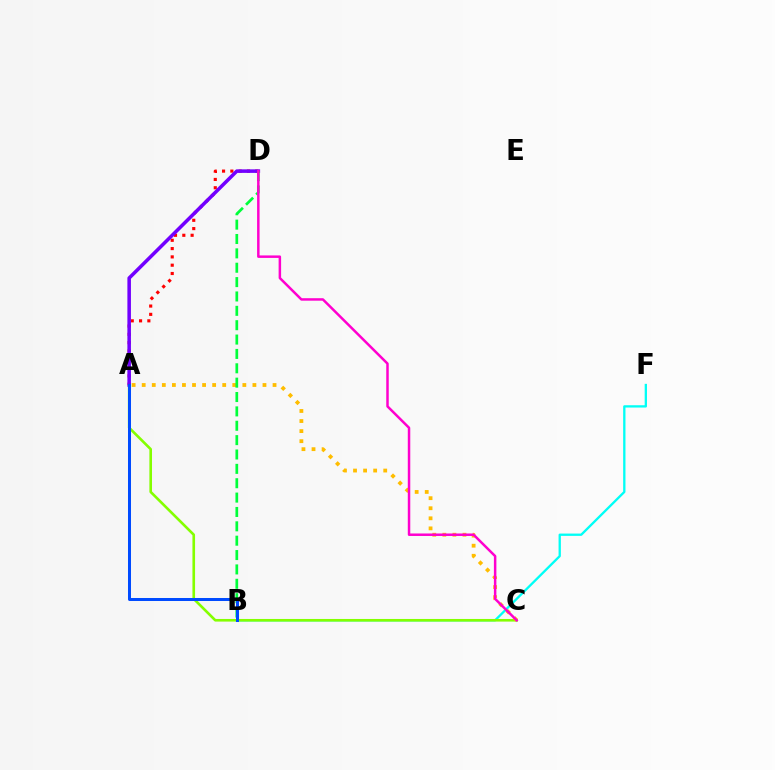{('A', 'D'): [{'color': '#ff0000', 'line_style': 'dotted', 'thickness': 2.26}, {'color': '#7200ff', 'line_style': 'solid', 'thickness': 2.55}], ('B', 'F'): [{'color': '#00fff6', 'line_style': 'solid', 'thickness': 1.66}], ('A', 'C'): [{'color': '#84ff00', 'line_style': 'solid', 'thickness': 1.89}, {'color': '#ffbd00', 'line_style': 'dotted', 'thickness': 2.73}], ('B', 'D'): [{'color': '#00ff39', 'line_style': 'dashed', 'thickness': 1.95}], ('C', 'D'): [{'color': '#ff00cf', 'line_style': 'solid', 'thickness': 1.79}], ('A', 'B'): [{'color': '#004bff', 'line_style': 'solid', 'thickness': 2.17}]}